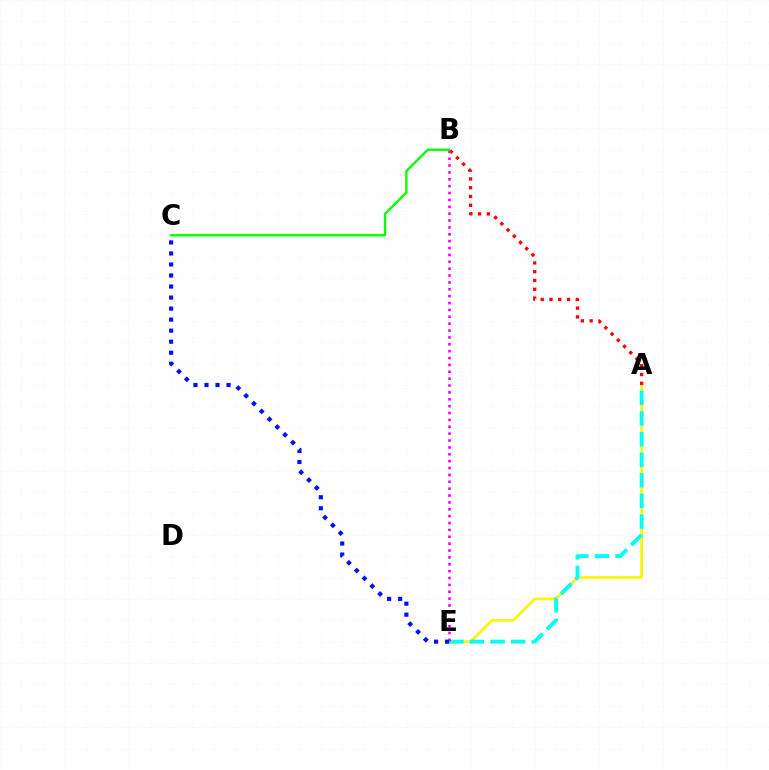{('A', 'E'): [{'color': '#fcf500', 'line_style': 'solid', 'thickness': 1.93}, {'color': '#00fff6', 'line_style': 'dashed', 'thickness': 2.8}], ('A', 'B'): [{'color': '#ff0000', 'line_style': 'dotted', 'thickness': 2.39}], ('B', 'E'): [{'color': '#ee00ff', 'line_style': 'dotted', 'thickness': 1.87}], ('C', 'E'): [{'color': '#0010ff', 'line_style': 'dotted', 'thickness': 3.0}], ('B', 'C'): [{'color': '#08ff00', 'line_style': 'solid', 'thickness': 1.7}]}